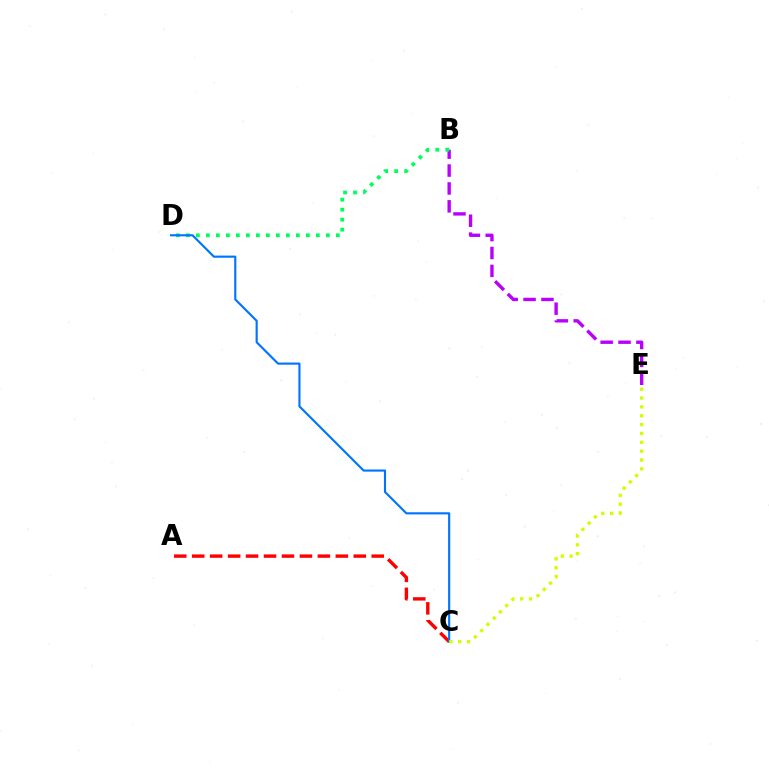{('B', 'E'): [{'color': '#b900ff', 'line_style': 'dashed', 'thickness': 2.43}], ('B', 'D'): [{'color': '#00ff5c', 'line_style': 'dotted', 'thickness': 2.72}], ('A', 'C'): [{'color': '#ff0000', 'line_style': 'dashed', 'thickness': 2.44}], ('C', 'D'): [{'color': '#0074ff', 'line_style': 'solid', 'thickness': 1.54}], ('C', 'E'): [{'color': '#d1ff00', 'line_style': 'dotted', 'thickness': 2.41}]}